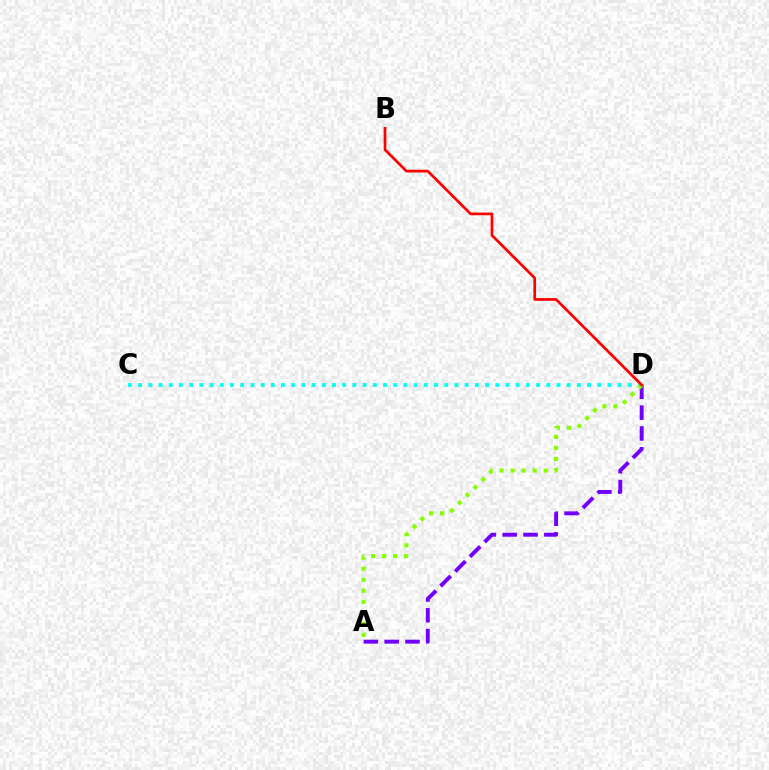{('A', 'D'): [{'color': '#7200ff', 'line_style': 'dashed', 'thickness': 2.83}, {'color': '#84ff00', 'line_style': 'dotted', 'thickness': 3.0}], ('C', 'D'): [{'color': '#00fff6', 'line_style': 'dotted', 'thickness': 2.77}], ('B', 'D'): [{'color': '#ff0000', 'line_style': 'solid', 'thickness': 1.95}]}